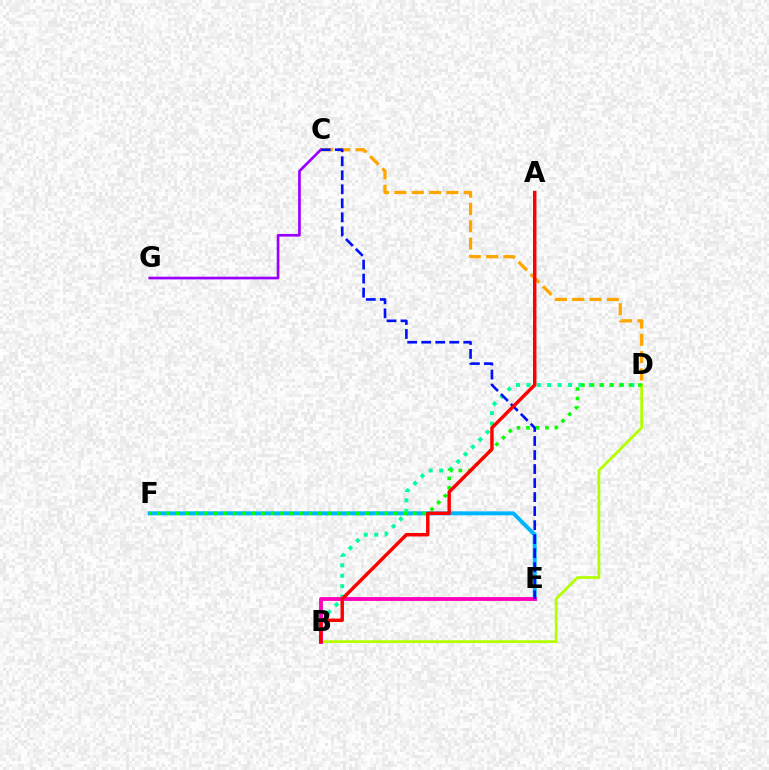{('E', 'F'): [{'color': '#00b5ff', 'line_style': 'solid', 'thickness': 2.86}], ('B', 'D'): [{'color': '#00ff9d', 'line_style': 'dotted', 'thickness': 2.83}, {'color': '#b3ff00', 'line_style': 'solid', 'thickness': 2.02}], ('B', 'E'): [{'color': '#ff00bd', 'line_style': 'solid', 'thickness': 2.76}], ('C', 'G'): [{'color': '#9b00ff', 'line_style': 'solid', 'thickness': 1.93}], ('C', 'D'): [{'color': '#ffa500', 'line_style': 'dashed', 'thickness': 2.35}], ('D', 'F'): [{'color': '#08ff00', 'line_style': 'dotted', 'thickness': 2.58}], ('C', 'E'): [{'color': '#0010ff', 'line_style': 'dashed', 'thickness': 1.9}], ('A', 'B'): [{'color': '#ff0000', 'line_style': 'solid', 'thickness': 2.47}]}